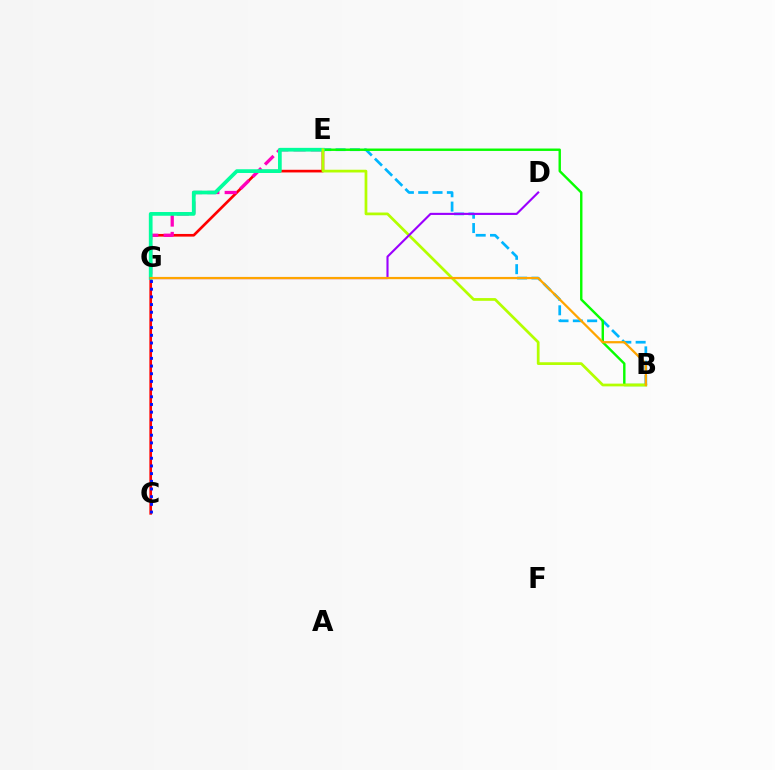{('C', 'E'): [{'color': '#ff0000', 'line_style': 'solid', 'thickness': 1.92}], ('E', 'G'): [{'color': '#ff00bd', 'line_style': 'dashed', 'thickness': 2.35}, {'color': '#00ff9d', 'line_style': 'solid', 'thickness': 2.69}], ('B', 'E'): [{'color': '#00b5ff', 'line_style': 'dashed', 'thickness': 1.95}, {'color': '#08ff00', 'line_style': 'solid', 'thickness': 1.74}, {'color': '#b3ff00', 'line_style': 'solid', 'thickness': 1.97}], ('D', 'G'): [{'color': '#9b00ff', 'line_style': 'solid', 'thickness': 1.52}], ('B', 'G'): [{'color': '#ffa500', 'line_style': 'solid', 'thickness': 1.63}], ('C', 'G'): [{'color': '#0010ff', 'line_style': 'dotted', 'thickness': 2.09}]}